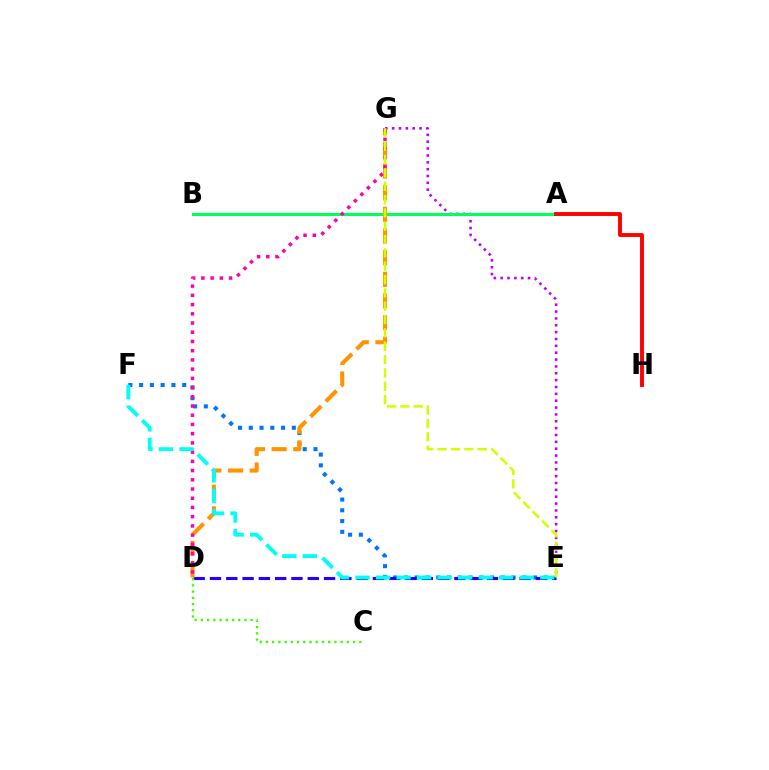{('E', 'F'): [{'color': '#0074ff', 'line_style': 'dotted', 'thickness': 2.92}, {'color': '#00fff6', 'line_style': 'dashed', 'thickness': 2.79}], ('E', 'G'): [{'color': '#b900ff', 'line_style': 'dotted', 'thickness': 1.86}, {'color': '#d1ff00', 'line_style': 'dashed', 'thickness': 1.81}], ('A', 'B'): [{'color': '#00ff5c', 'line_style': 'solid', 'thickness': 2.2}], ('D', 'E'): [{'color': '#2500ff', 'line_style': 'dashed', 'thickness': 2.21}], ('D', 'G'): [{'color': '#ff9400', 'line_style': 'dashed', 'thickness': 2.94}, {'color': '#ff00ac', 'line_style': 'dotted', 'thickness': 2.51}], ('C', 'D'): [{'color': '#3dff00', 'line_style': 'dotted', 'thickness': 1.69}], ('A', 'H'): [{'color': '#ff0000', 'line_style': 'solid', 'thickness': 2.81}]}